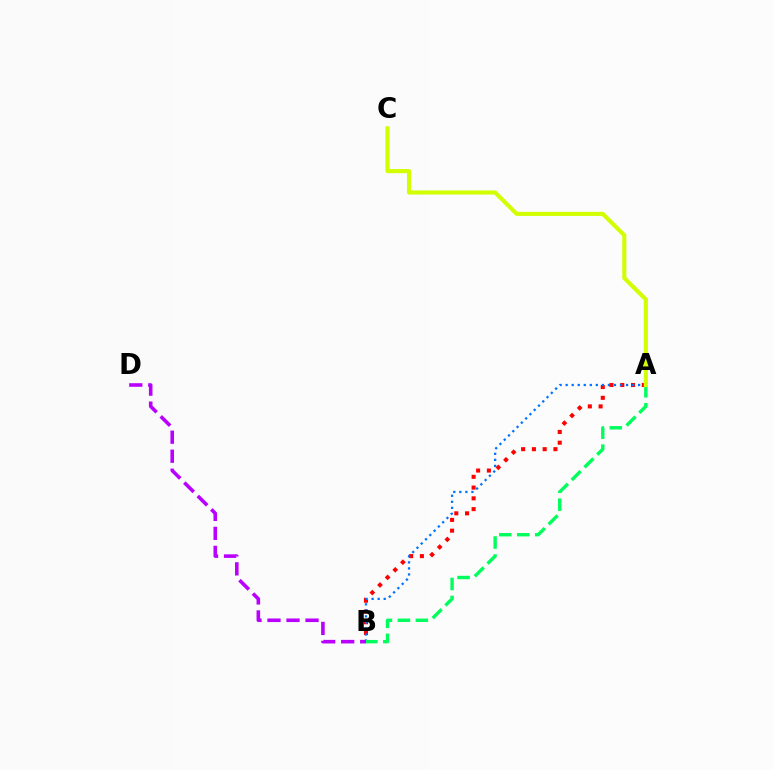{('A', 'B'): [{'color': '#ff0000', 'line_style': 'dotted', 'thickness': 2.93}, {'color': '#0074ff', 'line_style': 'dotted', 'thickness': 1.64}, {'color': '#00ff5c', 'line_style': 'dashed', 'thickness': 2.44}], ('B', 'D'): [{'color': '#b900ff', 'line_style': 'dashed', 'thickness': 2.58}], ('A', 'C'): [{'color': '#d1ff00', 'line_style': 'solid', 'thickness': 2.95}]}